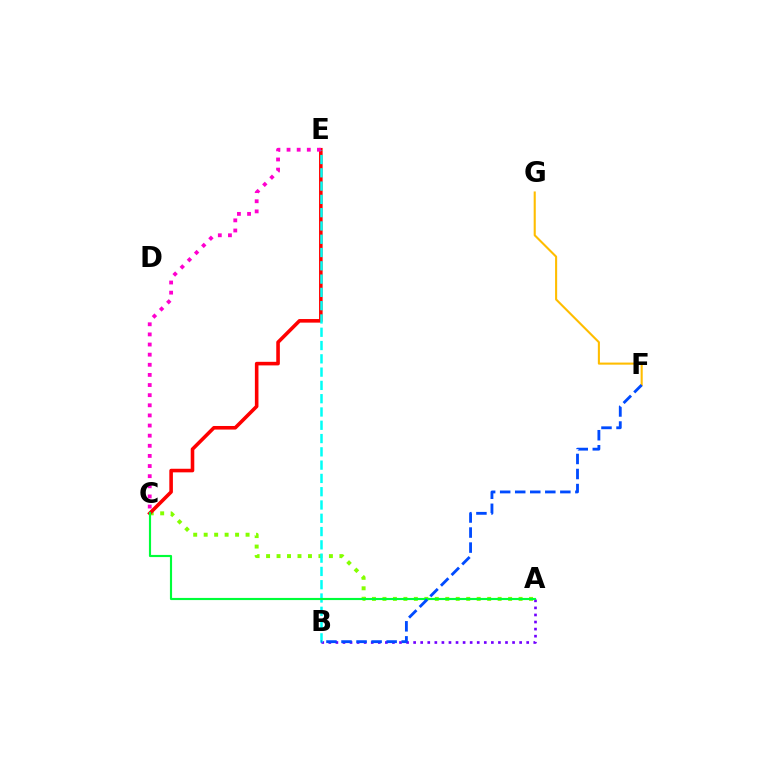{('F', 'G'): [{'color': '#ffbd00', 'line_style': 'solid', 'thickness': 1.51}], ('A', 'C'): [{'color': '#84ff00', 'line_style': 'dotted', 'thickness': 2.85}, {'color': '#00ff39', 'line_style': 'solid', 'thickness': 1.55}], ('A', 'B'): [{'color': '#7200ff', 'line_style': 'dotted', 'thickness': 1.92}], ('C', 'E'): [{'color': '#ff0000', 'line_style': 'solid', 'thickness': 2.58}, {'color': '#ff00cf', 'line_style': 'dotted', 'thickness': 2.75}], ('B', 'E'): [{'color': '#00fff6', 'line_style': 'dashed', 'thickness': 1.81}], ('B', 'F'): [{'color': '#004bff', 'line_style': 'dashed', 'thickness': 2.04}]}